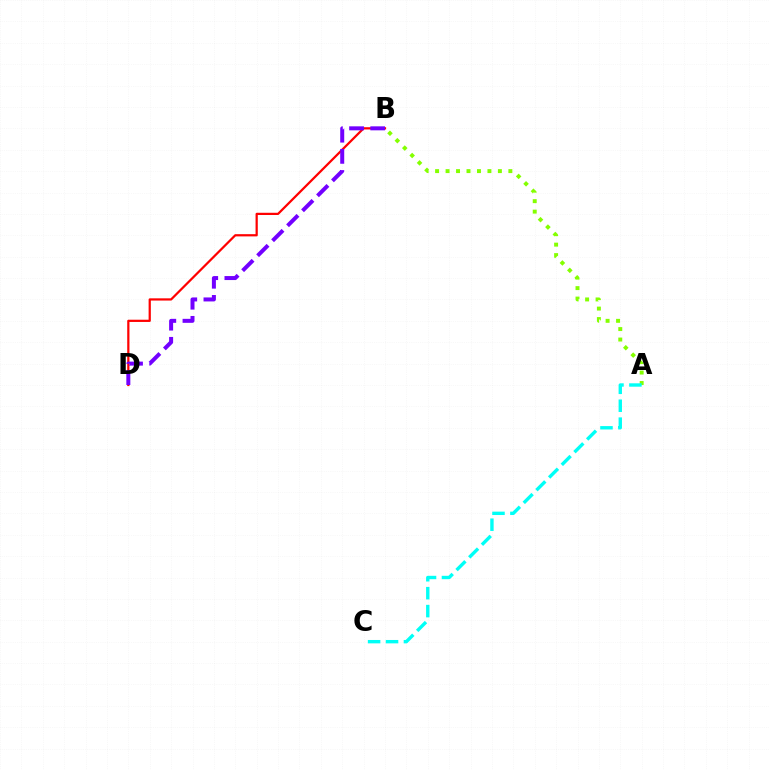{('B', 'D'): [{'color': '#ff0000', 'line_style': 'solid', 'thickness': 1.6}, {'color': '#7200ff', 'line_style': 'dashed', 'thickness': 2.88}], ('A', 'B'): [{'color': '#84ff00', 'line_style': 'dotted', 'thickness': 2.84}], ('A', 'C'): [{'color': '#00fff6', 'line_style': 'dashed', 'thickness': 2.44}]}